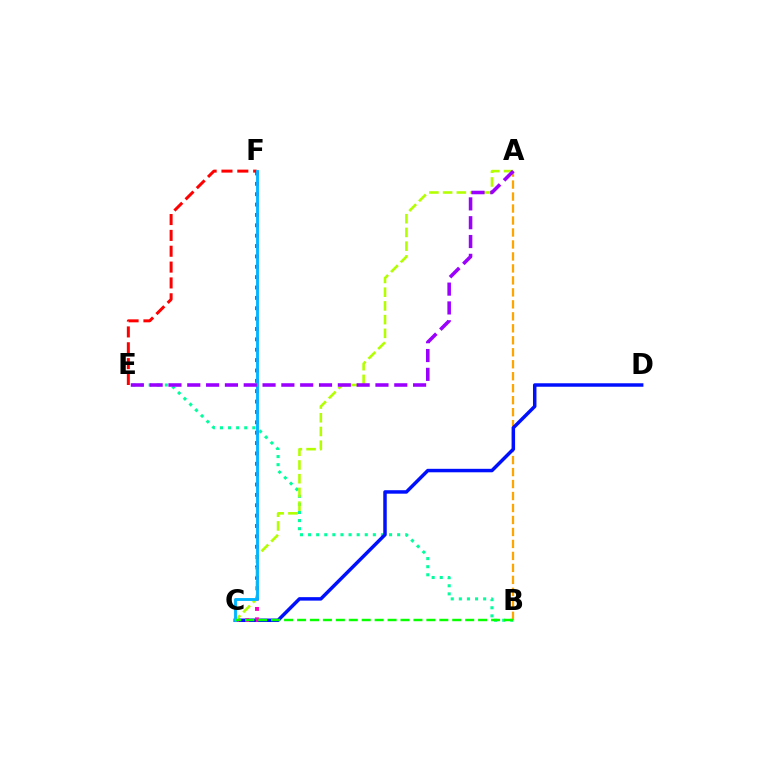{('B', 'E'): [{'color': '#00ff9d', 'line_style': 'dotted', 'thickness': 2.2}], ('A', 'B'): [{'color': '#ffa500', 'line_style': 'dashed', 'thickness': 1.63}], ('C', 'D'): [{'color': '#0010ff', 'line_style': 'solid', 'thickness': 2.5}], ('C', 'F'): [{'color': '#ff00bd', 'line_style': 'dotted', 'thickness': 2.82}, {'color': '#00b5ff', 'line_style': 'solid', 'thickness': 2.07}], ('E', 'F'): [{'color': '#ff0000', 'line_style': 'dashed', 'thickness': 2.15}], ('A', 'C'): [{'color': '#b3ff00', 'line_style': 'dashed', 'thickness': 1.86}], ('B', 'C'): [{'color': '#08ff00', 'line_style': 'dashed', 'thickness': 1.76}], ('A', 'E'): [{'color': '#9b00ff', 'line_style': 'dashed', 'thickness': 2.56}]}